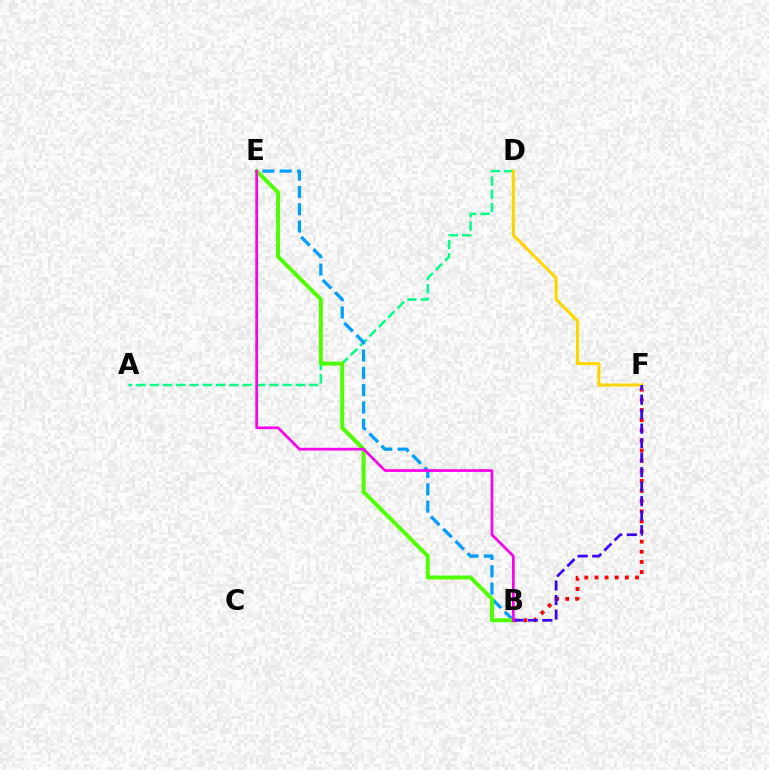{('A', 'D'): [{'color': '#00ff86', 'line_style': 'dashed', 'thickness': 1.81}], ('D', 'F'): [{'color': '#ffd500', 'line_style': 'solid', 'thickness': 2.25}], ('B', 'F'): [{'color': '#ff0000', 'line_style': 'dotted', 'thickness': 2.75}, {'color': '#3700ff', 'line_style': 'dashed', 'thickness': 1.97}], ('B', 'E'): [{'color': '#009eff', 'line_style': 'dashed', 'thickness': 2.35}, {'color': '#4fff00', 'line_style': 'solid', 'thickness': 2.85}, {'color': '#ff00ed', 'line_style': 'solid', 'thickness': 1.95}]}